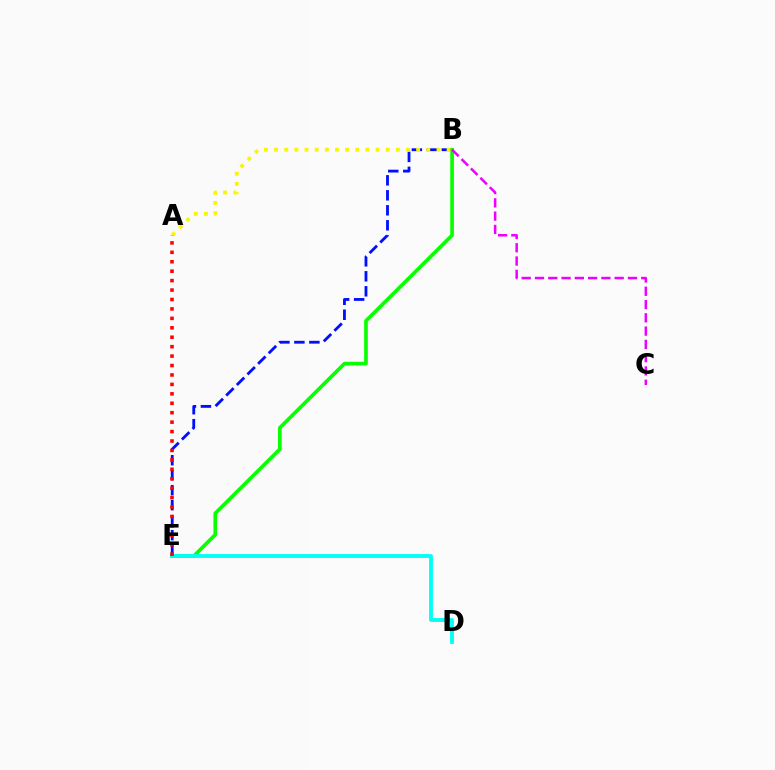{('B', 'E'): [{'color': '#0010ff', 'line_style': 'dashed', 'thickness': 2.04}, {'color': '#08ff00', 'line_style': 'solid', 'thickness': 2.64}], ('A', 'B'): [{'color': '#fcf500', 'line_style': 'dotted', 'thickness': 2.76}], ('D', 'E'): [{'color': '#00fff6', 'line_style': 'solid', 'thickness': 2.78}], ('B', 'C'): [{'color': '#ee00ff', 'line_style': 'dashed', 'thickness': 1.8}], ('A', 'E'): [{'color': '#ff0000', 'line_style': 'dotted', 'thickness': 2.56}]}